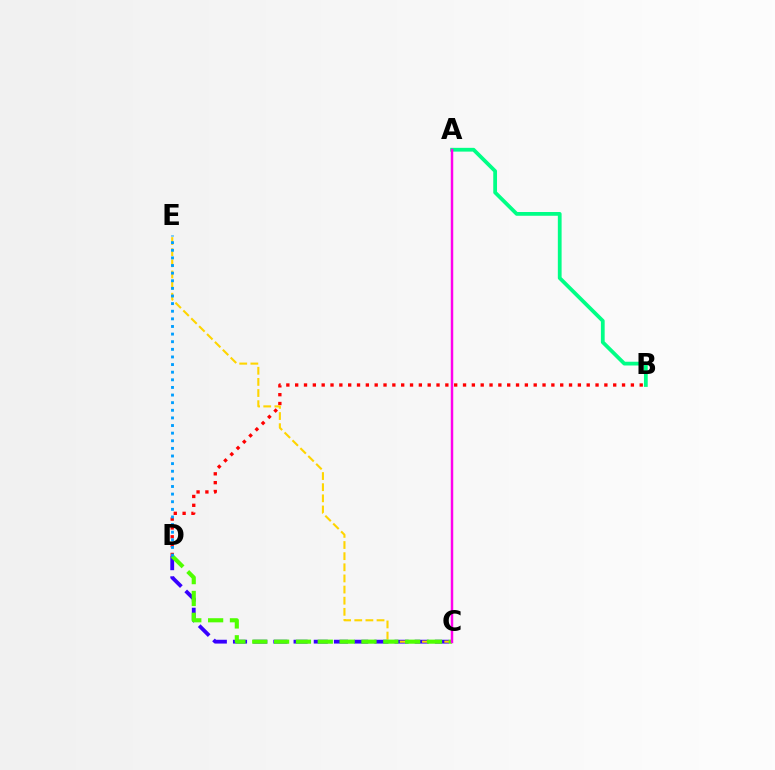{('C', 'D'): [{'color': '#3700ff', 'line_style': 'dashed', 'thickness': 2.74}, {'color': '#4fff00', 'line_style': 'dashed', 'thickness': 2.97}], ('B', 'D'): [{'color': '#ff0000', 'line_style': 'dotted', 'thickness': 2.4}], ('A', 'B'): [{'color': '#00ff86', 'line_style': 'solid', 'thickness': 2.71}], ('C', 'E'): [{'color': '#ffd500', 'line_style': 'dashed', 'thickness': 1.51}], ('D', 'E'): [{'color': '#009eff', 'line_style': 'dotted', 'thickness': 2.07}], ('A', 'C'): [{'color': '#ff00ed', 'line_style': 'solid', 'thickness': 1.77}]}